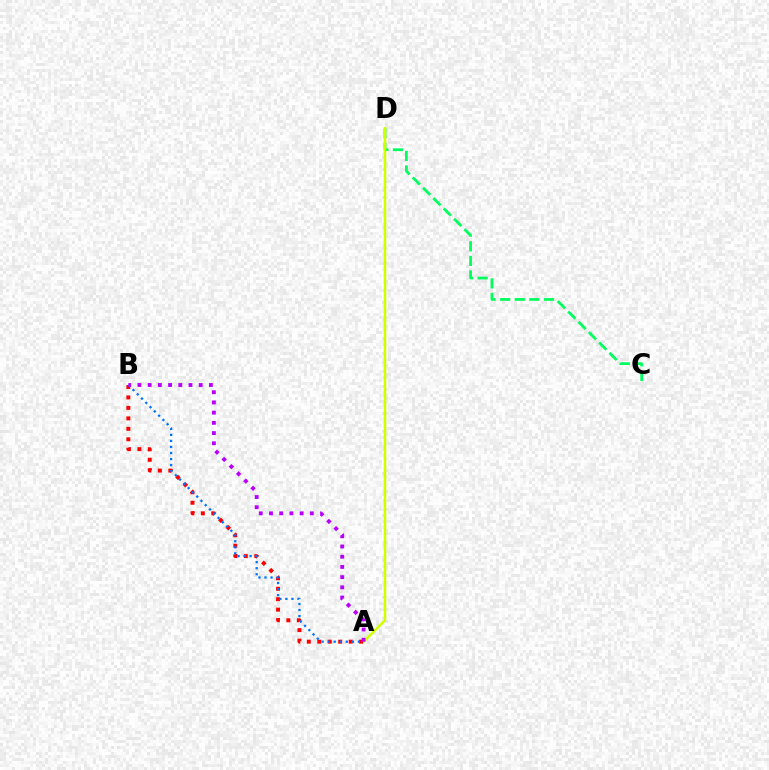{('C', 'D'): [{'color': '#00ff5c', 'line_style': 'dashed', 'thickness': 1.99}], ('A', 'D'): [{'color': '#d1ff00', 'line_style': 'solid', 'thickness': 1.83}], ('A', 'B'): [{'color': '#ff0000', 'line_style': 'dotted', 'thickness': 2.84}, {'color': '#0074ff', 'line_style': 'dotted', 'thickness': 1.64}, {'color': '#b900ff', 'line_style': 'dotted', 'thickness': 2.77}]}